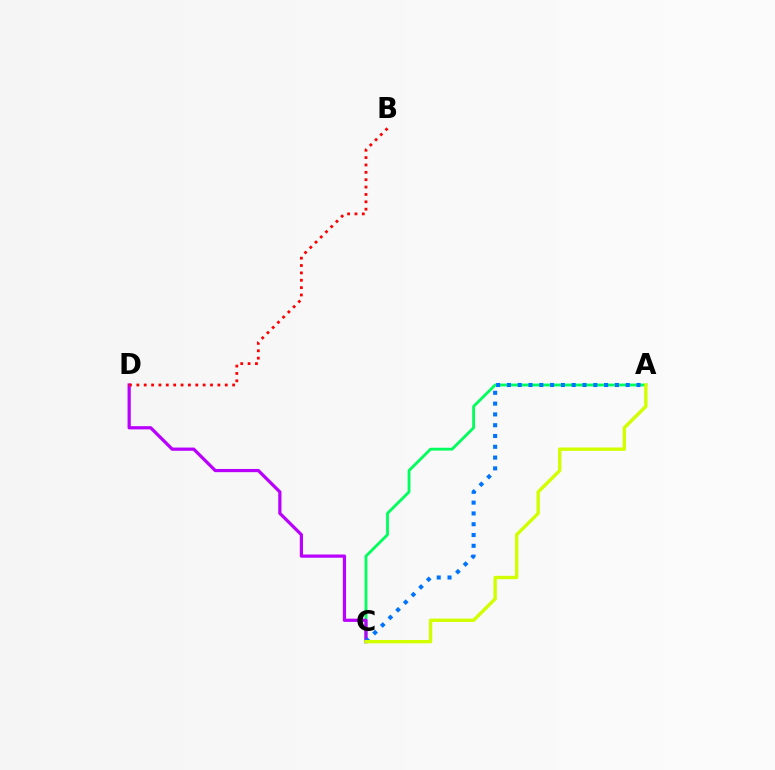{('A', 'C'): [{'color': '#00ff5c', 'line_style': 'solid', 'thickness': 2.03}, {'color': '#0074ff', 'line_style': 'dotted', 'thickness': 2.93}, {'color': '#d1ff00', 'line_style': 'solid', 'thickness': 2.43}], ('C', 'D'): [{'color': '#b900ff', 'line_style': 'solid', 'thickness': 2.32}], ('B', 'D'): [{'color': '#ff0000', 'line_style': 'dotted', 'thickness': 2.0}]}